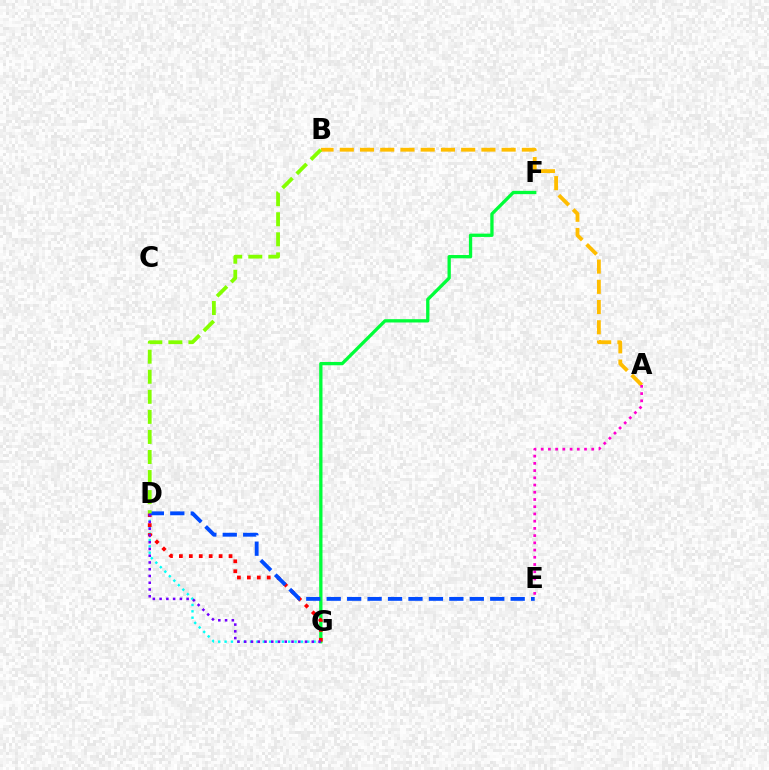{('A', 'B'): [{'color': '#ffbd00', 'line_style': 'dashed', 'thickness': 2.75}], ('D', 'G'): [{'color': '#00fff6', 'line_style': 'dotted', 'thickness': 1.73}, {'color': '#ff0000', 'line_style': 'dotted', 'thickness': 2.7}, {'color': '#7200ff', 'line_style': 'dotted', 'thickness': 1.84}], ('F', 'G'): [{'color': '#00ff39', 'line_style': 'solid', 'thickness': 2.38}], ('D', 'E'): [{'color': '#004bff', 'line_style': 'dashed', 'thickness': 2.78}], ('B', 'D'): [{'color': '#84ff00', 'line_style': 'dashed', 'thickness': 2.73}], ('A', 'E'): [{'color': '#ff00cf', 'line_style': 'dotted', 'thickness': 1.96}]}